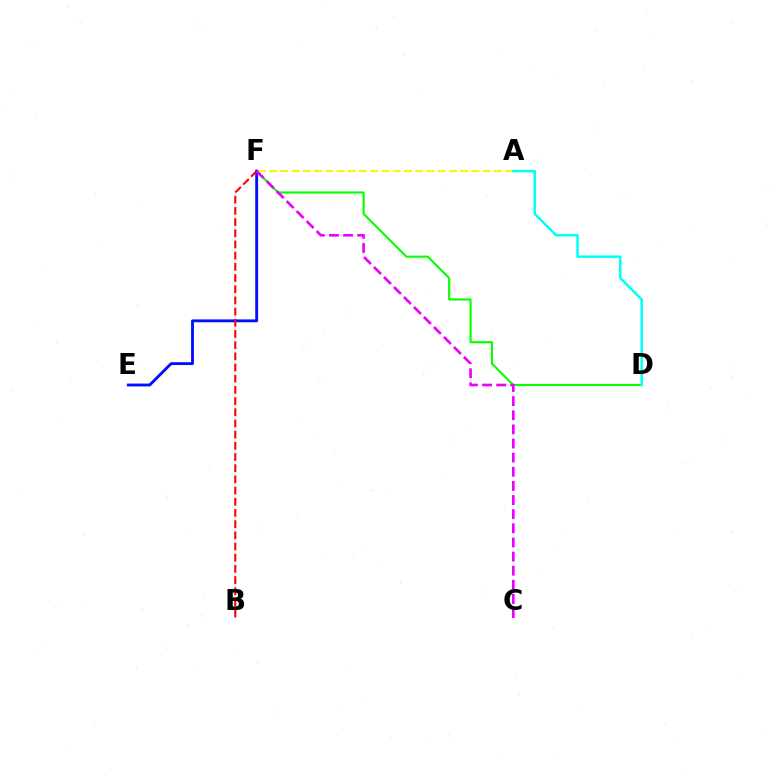{('D', 'F'): [{'color': '#08ff00', 'line_style': 'solid', 'thickness': 1.54}], ('E', 'F'): [{'color': '#0010ff', 'line_style': 'solid', 'thickness': 2.06}], ('A', 'F'): [{'color': '#fcf500', 'line_style': 'dashed', 'thickness': 1.53}], ('A', 'D'): [{'color': '#00fff6', 'line_style': 'solid', 'thickness': 1.78}], ('B', 'F'): [{'color': '#ff0000', 'line_style': 'dashed', 'thickness': 1.52}], ('C', 'F'): [{'color': '#ee00ff', 'line_style': 'dashed', 'thickness': 1.92}]}